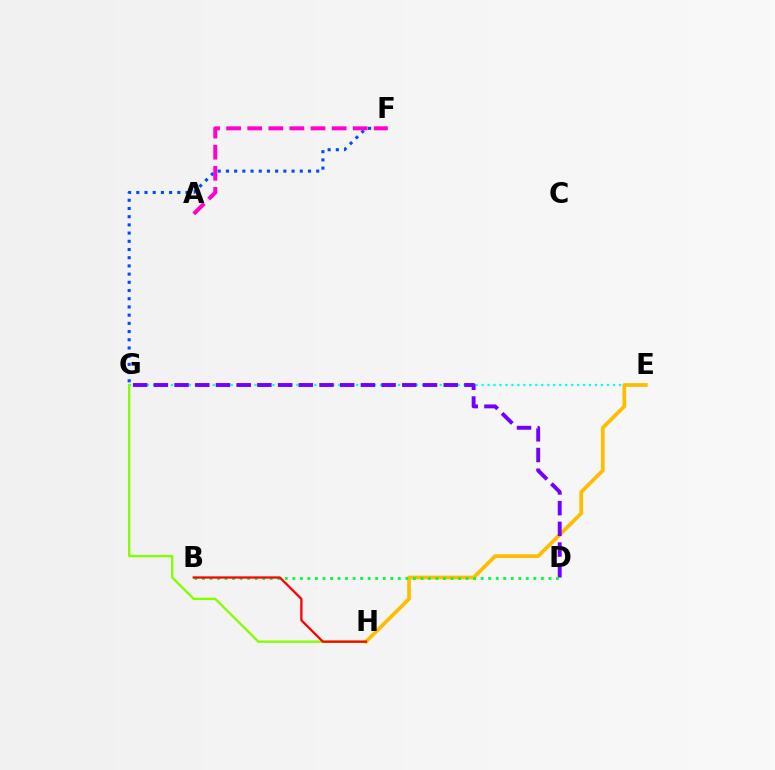{('F', 'G'): [{'color': '#004bff', 'line_style': 'dotted', 'thickness': 2.23}], ('E', 'G'): [{'color': '#00fff6', 'line_style': 'dotted', 'thickness': 1.62}], ('E', 'H'): [{'color': '#ffbd00', 'line_style': 'solid', 'thickness': 2.69}], ('D', 'G'): [{'color': '#7200ff', 'line_style': 'dashed', 'thickness': 2.81}], ('B', 'D'): [{'color': '#00ff39', 'line_style': 'dotted', 'thickness': 2.05}], ('G', 'H'): [{'color': '#84ff00', 'line_style': 'solid', 'thickness': 1.7}], ('B', 'H'): [{'color': '#ff0000', 'line_style': 'solid', 'thickness': 1.64}], ('A', 'F'): [{'color': '#ff00cf', 'line_style': 'dashed', 'thickness': 2.87}]}